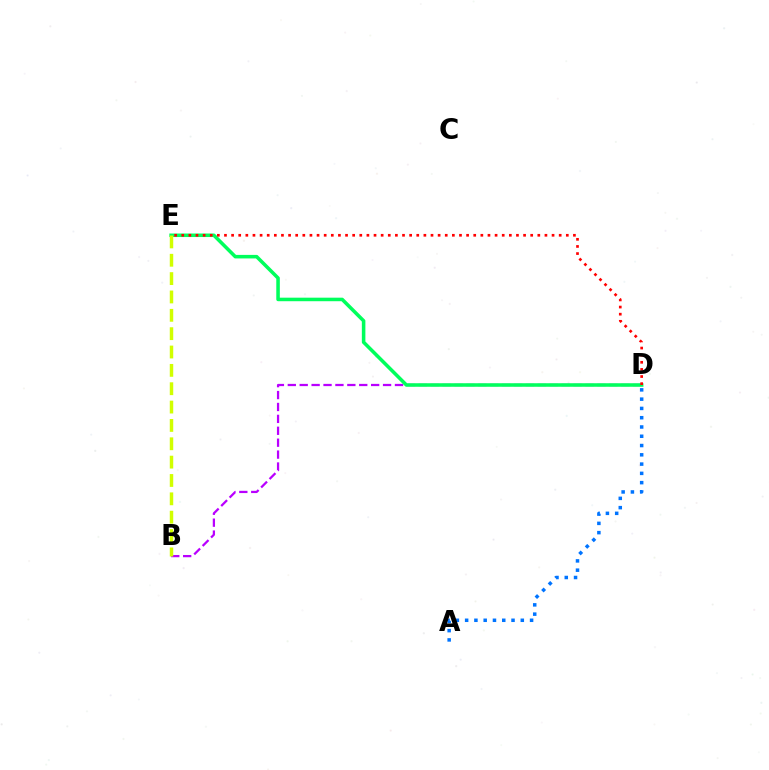{('B', 'D'): [{'color': '#b900ff', 'line_style': 'dashed', 'thickness': 1.62}], ('D', 'E'): [{'color': '#00ff5c', 'line_style': 'solid', 'thickness': 2.55}, {'color': '#ff0000', 'line_style': 'dotted', 'thickness': 1.93}], ('B', 'E'): [{'color': '#d1ff00', 'line_style': 'dashed', 'thickness': 2.49}], ('A', 'D'): [{'color': '#0074ff', 'line_style': 'dotted', 'thickness': 2.52}]}